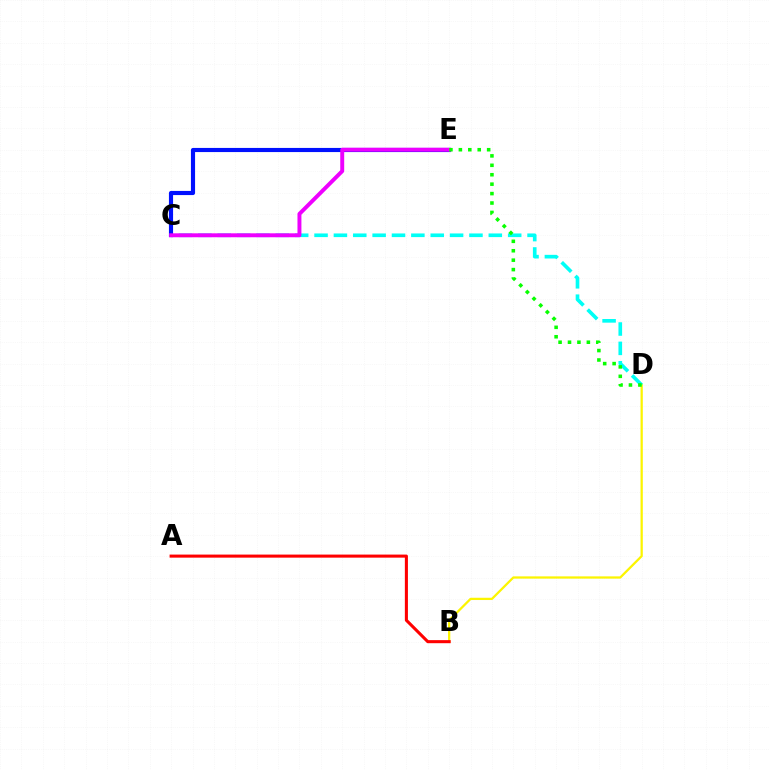{('B', 'D'): [{'color': '#fcf500', 'line_style': 'solid', 'thickness': 1.63}], ('C', 'D'): [{'color': '#00fff6', 'line_style': 'dashed', 'thickness': 2.63}], ('C', 'E'): [{'color': '#0010ff', 'line_style': 'solid', 'thickness': 2.98}, {'color': '#ee00ff', 'line_style': 'solid', 'thickness': 2.84}], ('A', 'B'): [{'color': '#ff0000', 'line_style': 'solid', 'thickness': 2.21}], ('D', 'E'): [{'color': '#08ff00', 'line_style': 'dotted', 'thickness': 2.56}]}